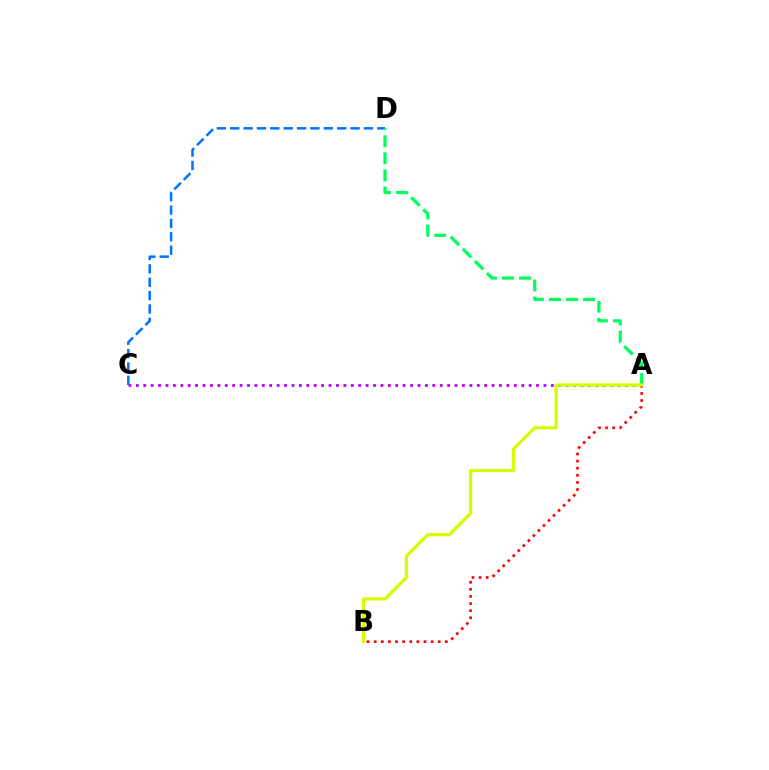{('C', 'D'): [{'color': '#0074ff', 'line_style': 'dashed', 'thickness': 1.82}], ('A', 'B'): [{'color': '#ff0000', 'line_style': 'dotted', 'thickness': 1.93}, {'color': '#d1ff00', 'line_style': 'solid', 'thickness': 2.29}], ('A', 'C'): [{'color': '#b900ff', 'line_style': 'dotted', 'thickness': 2.01}], ('A', 'D'): [{'color': '#00ff5c', 'line_style': 'dashed', 'thickness': 2.32}]}